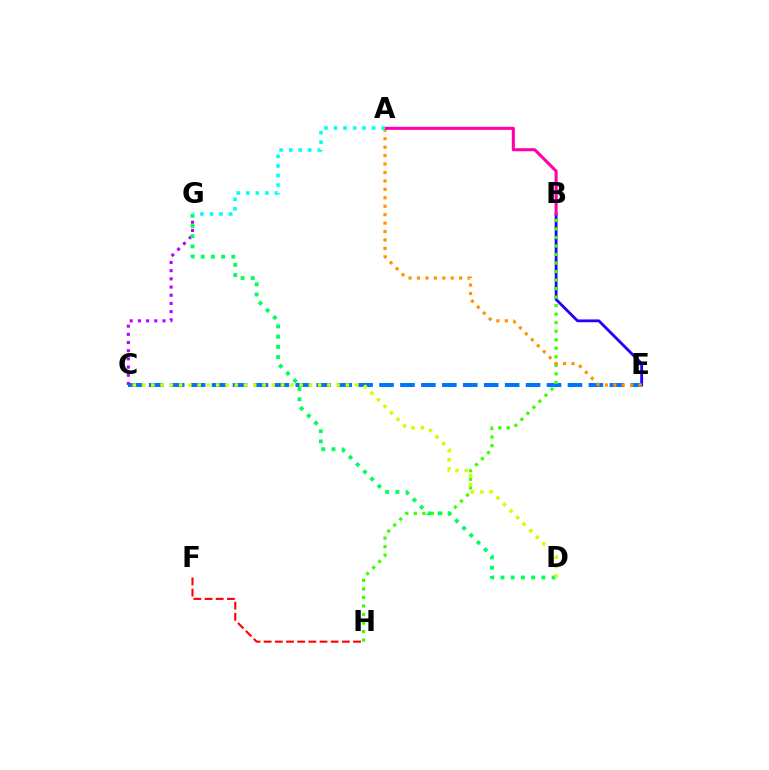{('B', 'E'): [{'color': '#2500ff', 'line_style': 'solid', 'thickness': 2.03}], ('F', 'H'): [{'color': '#ff0000', 'line_style': 'dashed', 'thickness': 1.52}], ('C', 'E'): [{'color': '#0074ff', 'line_style': 'dashed', 'thickness': 2.84}], ('C', 'G'): [{'color': '#b900ff', 'line_style': 'dotted', 'thickness': 2.22}], ('B', 'H'): [{'color': '#3dff00', 'line_style': 'dotted', 'thickness': 2.32}], ('A', 'E'): [{'color': '#ff9400', 'line_style': 'dotted', 'thickness': 2.29}], ('A', 'B'): [{'color': '#ff00ac', 'line_style': 'solid', 'thickness': 2.22}], ('D', 'G'): [{'color': '#00ff5c', 'line_style': 'dotted', 'thickness': 2.77}], ('A', 'G'): [{'color': '#00fff6', 'line_style': 'dotted', 'thickness': 2.59}], ('C', 'D'): [{'color': '#d1ff00', 'line_style': 'dotted', 'thickness': 2.52}]}